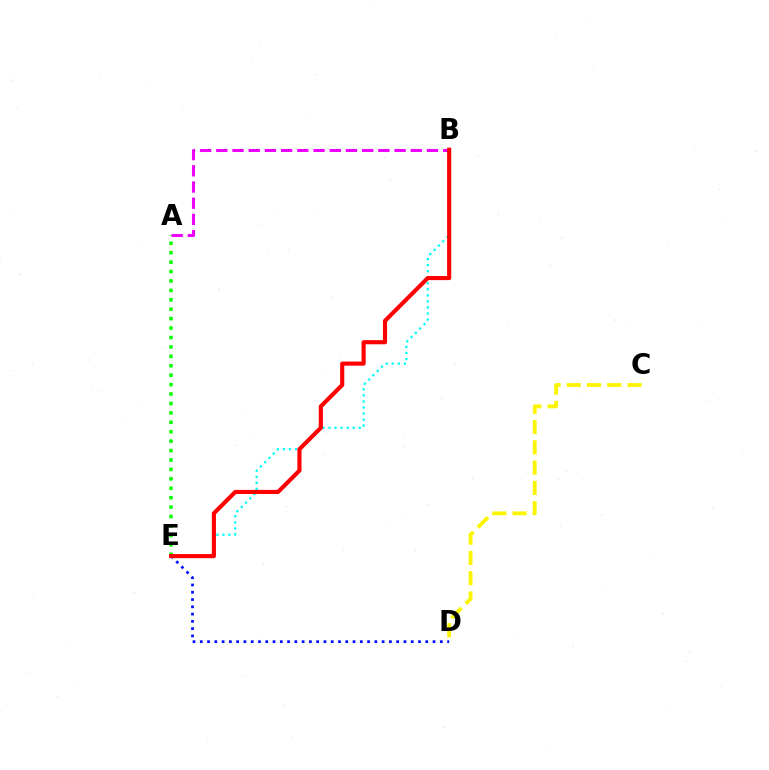{('B', 'E'): [{'color': '#00fff6', 'line_style': 'dotted', 'thickness': 1.64}, {'color': '#ff0000', 'line_style': 'solid', 'thickness': 2.97}], ('D', 'E'): [{'color': '#0010ff', 'line_style': 'dotted', 'thickness': 1.98}], ('A', 'E'): [{'color': '#08ff00', 'line_style': 'dotted', 'thickness': 2.56}], ('A', 'B'): [{'color': '#ee00ff', 'line_style': 'dashed', 'thickness': 2.2}], ('C', 'D'): [{'color': '#fcf500', 'line_style': 'dashed', 'thickness': 2.75}]}